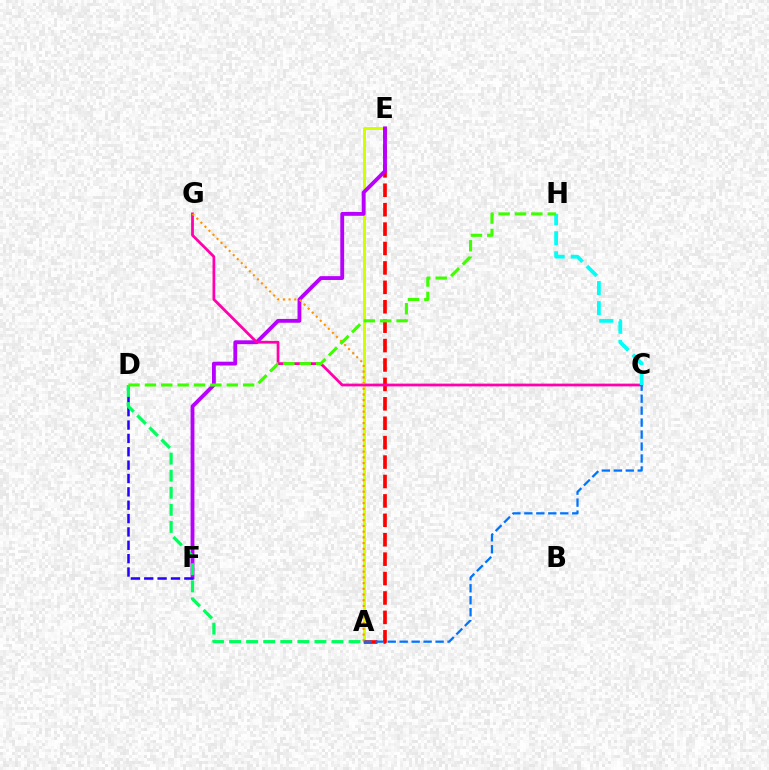{('A', 'E'): [{'color': '#d1ff00', 'line_style': 'solid', 'thickness': 2.15}, {'color': '#ff0000', 'line_style': 'dashed', 'thickness': 2.64}], ('E', 'F'): [{'color': '#b900ff', 'line_style': 'solid', 'thickness': 2.76}], ('C', 'G'): [{'color': '#ff00ac', 'line_style': 'solid', 'thickness': 1.99}], ('C', 'H'): [{'color': '#00fff6', 'line_style': 'dashed', 'thickness': 2.72}], ('D', 'F'): [{'color': '#2500ff', 'line_style': 'dashed', 'thickness': 1.82}], ('A', 'G'): [{'color': '#ff9400', 'line_style': 'dotted', 'thickness': 1.55}], ('A', 'D'): [{'color': '#00ff5c', 'line_style': 'dashed', 'thickness': 2.32}], ('D', 'H'): [{'color': '#3dff00', 'line_style': 'dashed', 'thickness': 2.22}], ('A', 'C'): [{'color': '#0074ff', 'line_style': 'dashed', 'thickness': 1.63}]}